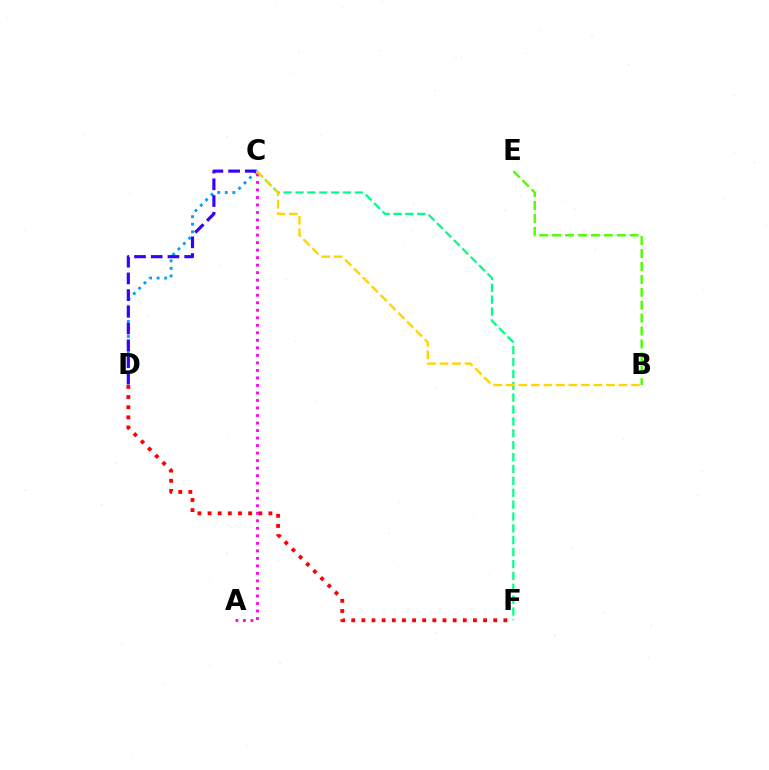{('D', 'F'): [{'color': '#ff0000', 'line_style': 'dotted', 'thickness': 2.76}], ('C', 'D'): [{'color': '#009eff', 'line_style': 'dotted', 'thickness': 2.06}, {'color': '#3700ff', 'line_style': 'dashed', 'thickness': 2.27}], ('C', 'F'): [{'color': '#00ff86', 'line_style': 'dashed', 'thickness': 1.61}], ('A', 'C'): [{'color': '#ff00ed', 'line_style': 'dotted', 'thickness': 2.04}], ('B', 'E'): [{'color': '#4fff00', 'line_style': 'dashed', 'thickness': 1.75}], ('B', 'C'): [{'color': '#ffd500', 'line_style': 'dashed', 'thickness': 1.7}]}